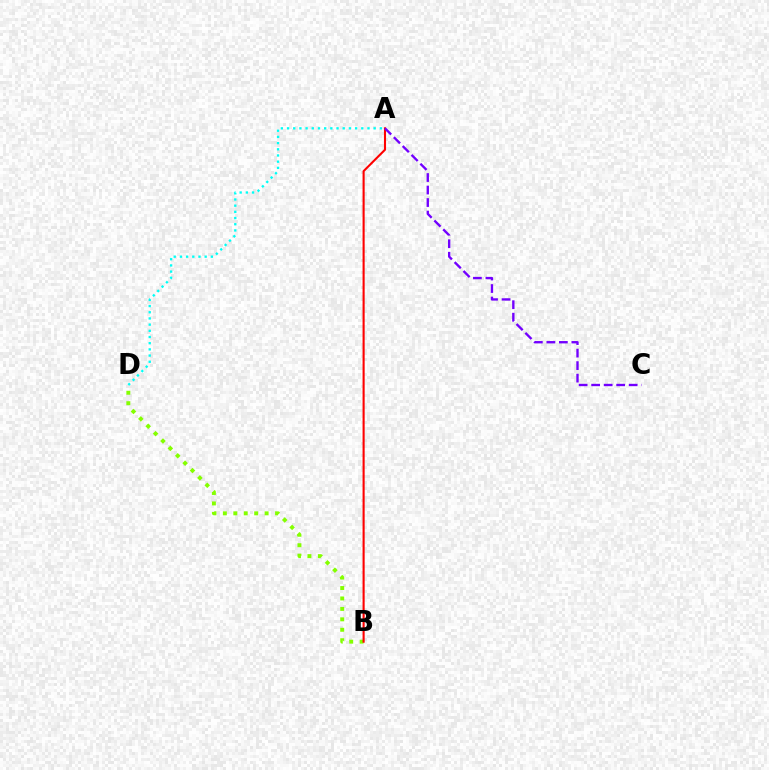{('B', 'D'): [{'color': '#84ff00', 'line_style': 'dotted', 'thickness': 2.84}], ('A', 'B'): [{'color': '#ff0000', 'line_style': 'solid', 'thickness': 1.51}], ('A', 'C'): [{'color': '#7200ff', 'line_style': 'dashed', 'thickness': 1.7}], ('A', 'D'): [{'color': '#00fff6', 'line_style': 'dotted', 'thickness': 1.68}]}